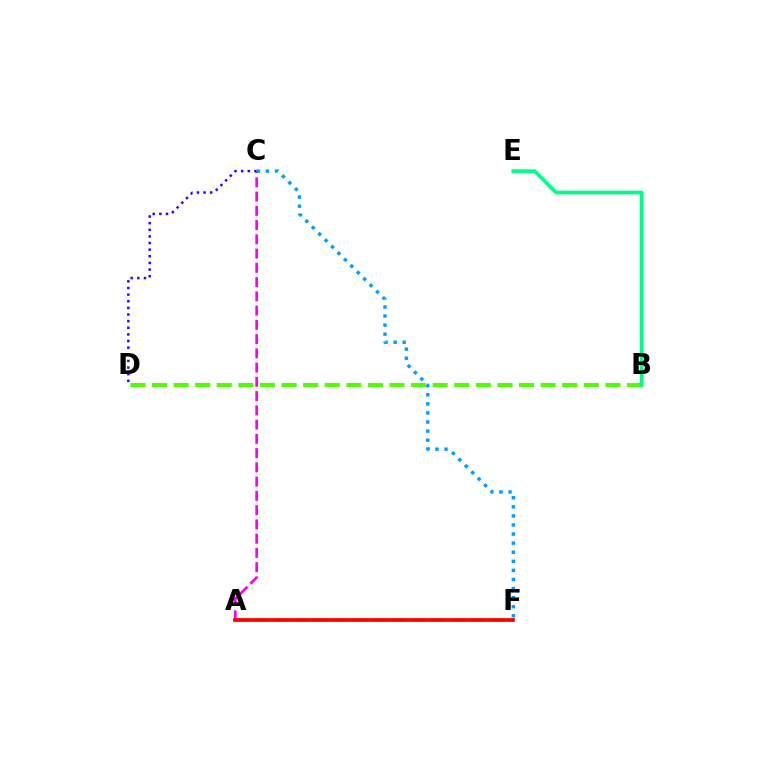{('A', 'F'): [{'color': '#ffd500', 'line_style': 'dashed', 'thickness': 2.67}, {'color': '#ff0000', 'line_style': 'solid', 'thickness': 2.67}], ('A', 'C'): [{'color': '#ff00ed', 'line_style': 'dashed', 'thickness': 1.94}], ('C', 'D'): [{'color': '#3700ff', 'line_style': 'dotted', 'thickness': 1.8}], ('B', 'D'): [{'color': '#4fff00', 'line_style': 'dashed', 'thickness': 2.93}], ('B', 'E'): [{'color': '#00ff86', 'line_style': 'solid', 'thickness': 2.68}], ('C', 'F'): [{'color': '#009eff', 'line_style': 'dotted', 'thickness': 2.47}]}